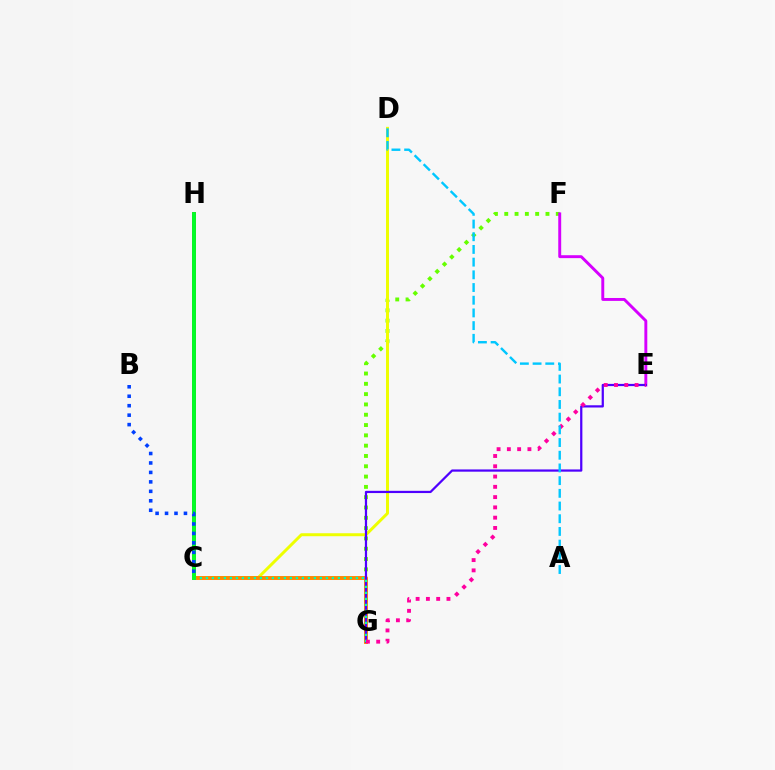{('F', 'G'): [{'color': '#66ff00', 'line_style': 'dotted', 'thickness': 2.8}], ('C', 'D'): [{'color': '#eeff00', 'line_style': 'solid', 'thickness': 2.14}], ('C', 'H'): [{'color': '#ff0000', 'line_style': 'solid', 'thickness': 2.69}, {'color': '#00ff27', 'line_style': 'solid', 'thickness': 2.79}], ('C', 'G'): [{'color': '#ff8800', 'line_style': 'solid', 'thickness': 2.82}, {'color': '#00ffaf', 'line_style': 'dotted', 'thickness': 1.63}], ('E', 'F'): [{'color': '#d600ff', 'line_style': 'solid', 'thickness': 2.1}], ('E', 'G'): [{'color': '#4f00ff', 'line_style': 'solid', 'thickness': 1.61}, {'color': '#ff00a0', 'line_style': 'dotted', 'thickness': 2.79}], ('A', 'D'): [{'color': '#00c7ff', 'line_style': 'dashed', 'thickness': 1.72}], ('B', 'C'): [{'color': '#003fff', 'line_style': 'dotted', 'thickness': 2.57}]}